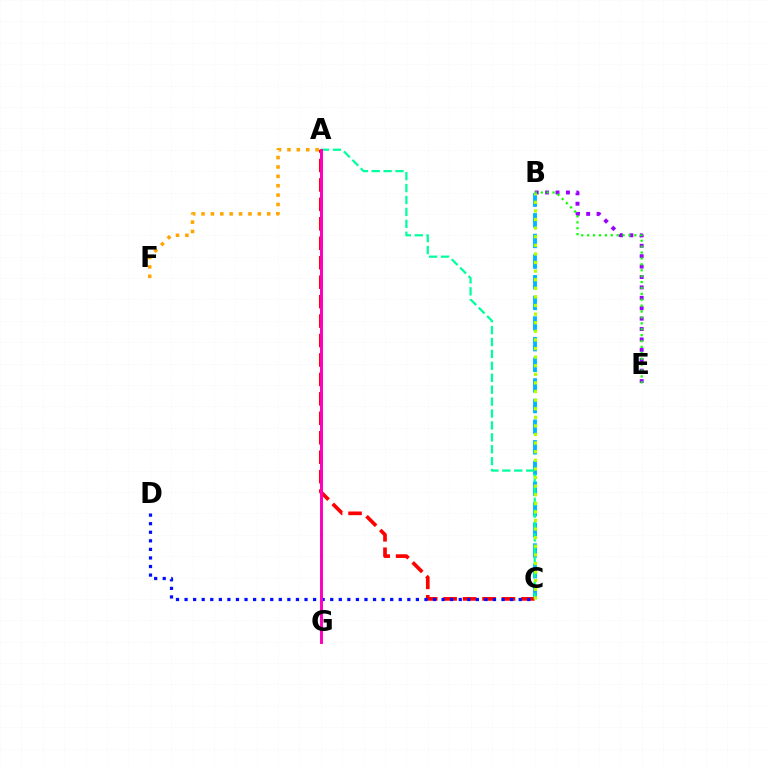{('B', 'E'): [{'color': '#9b00ff', 'line_style': 'dotted', 'thickness': 2.83}, {'color': '#08ff00', 'line_style': 'dotted', 'thickness': 1.6}], ('A', 'F'): [{'color': '#ffa500', 'line_style': 'dotted', 'thickness': 2.55}], ('B', 'C'): [{'color': '#00b5ff', 'line_style': 'dashed', 'thickness': 2.8}, {'color': '#b3ff00', 'line_style': 'dotted', 'thickness': 2.34}], ('A', 'C'): [{'color': '#ff0000', 'line_style': 'dashed', 'thickness': 2.64}, {'color': '#00ff9d', 'line_style': 'dashed', 'thickness': 1.62}], ('C', 'D'): [{'color': '#0010ff', 'line_style': 'dotted', 'thickness': 2.33}], ('A', 'G'): [{'color': '#ff00bd', 'line_style': 'solid', 'thickness': 2.13}]}